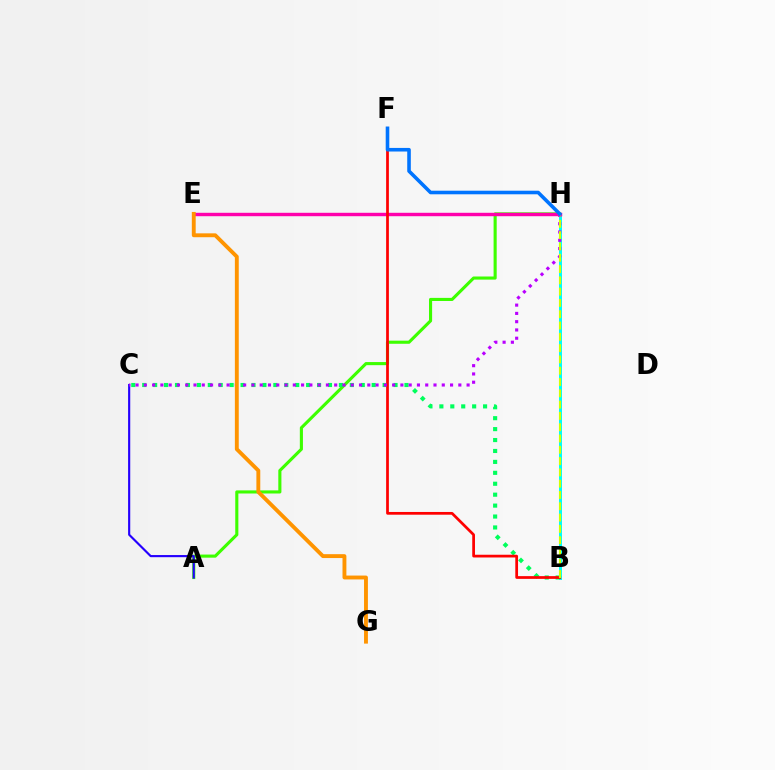{('A', 'H'): [{'color': '#3dff00', 'line_style': 'solid', 'thickness': 2.24}], ('B', 'H'): [{'color': '#00fff6', 'line_style': 'solid', 'thickness': 2.14}, {'color': '#d1ff00', 'line_style': 'dashed', 'thickness': 1.53}], ('E', 'H'): [{'color': '#ff00ac', 'line_style': 'solid', 'thickness': 2.46}], ('B', 'C'): [{'color': '#00ff5c', 'line_style': 'dotted', 'thickness': 2.97}], ('B', 'F'): [{'color': '#ff0000', 'line_style': 'solid', 'thickness': 1.97}], ('A', 'C'): [{'color': '#2500ff', 'line_style': 'solid', 'thickness': 1.54}], ('C', 'H'): [{'color': '#b900ff', 'line_style': 'dotted', 'thickness': 2.25}], ('E', 'G'): [{'color': '#ff9400', 'line_style': 'solid', 'thickness': 2.79}], ('F', 'H'): [{'color': '#0074ff', 'line_style': 'solid', 'thickness': 2.58}]}